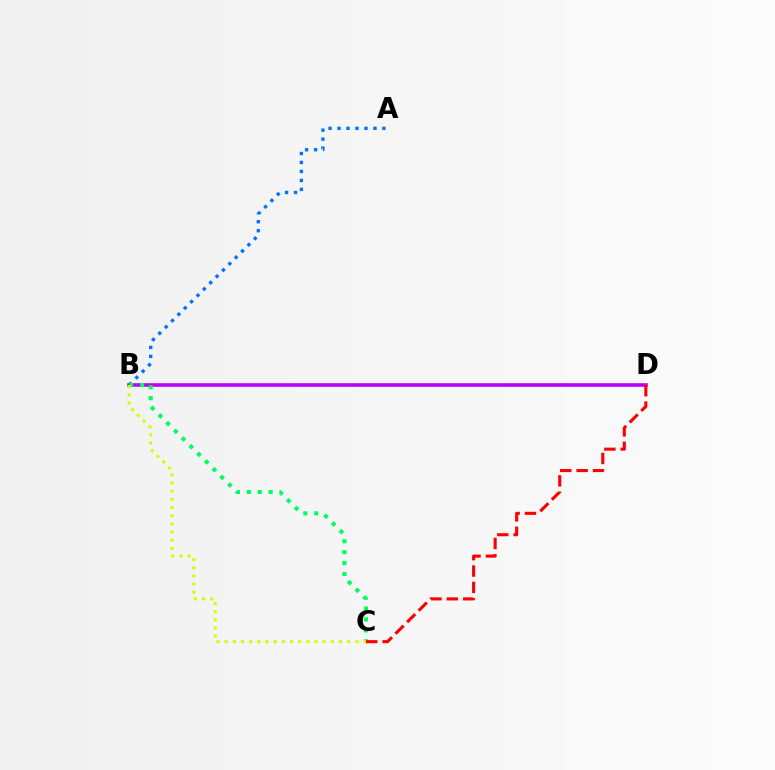{('A', 'B'): [{'color': '#0074ff', 'line_style': 'dotted', 'thickness': 2.44}], ('B', 'D'): [{'color': '#b900ff', 'line_style': 'solid', 'thickness': 2.6}], ('B', 'C'): [{'color': '#00ff5c', 'line_style': 'dotted', 'thickness': 2.96}, {'color': '#d1ff00', 'line_style': 'dotted', 'thickness': 2.22}], ('C', 'D'): [{'color': '#ff0000', 'line_style': 'dashed', 'thickness': 2.22}]}